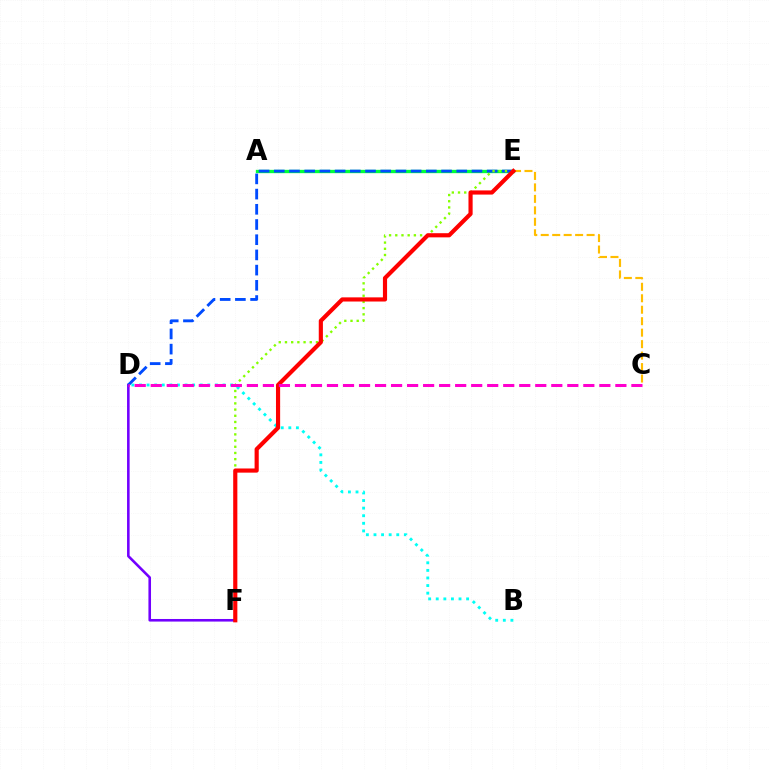{('D', 'F'): [{'color': '#7200ff', 'line_style': 'solid', 'thickness': 1.86}], ('A', 'E'): [{'color': '#00ff39', 'line_style': 'solid', 'thickness': 2.4}], ('B', 'D'): [{'color': '#00fff6', 'line_style': 'dotted', 'thickness': 2.06}], ('D', 'E'): [{'color': '#004bff', 'line_style': 'dashed', 'thickness': 2.07}], ('C', 'E'): [{'color': '#ffbd00', 'line_style': 'dashed', 'thickness': 1.56}], ('E', 'F'): [{'color': '#84ff00', 'line_style': 'dotted', 'thickness': 1.68}, {'color': '#ff0000', 'line_style': 'solid', 'thickness': 2.99}], ('C', 'D'): [{'color': '#ff00cf', 'line_style': 'dashed', 'thickness': 2.18}]}